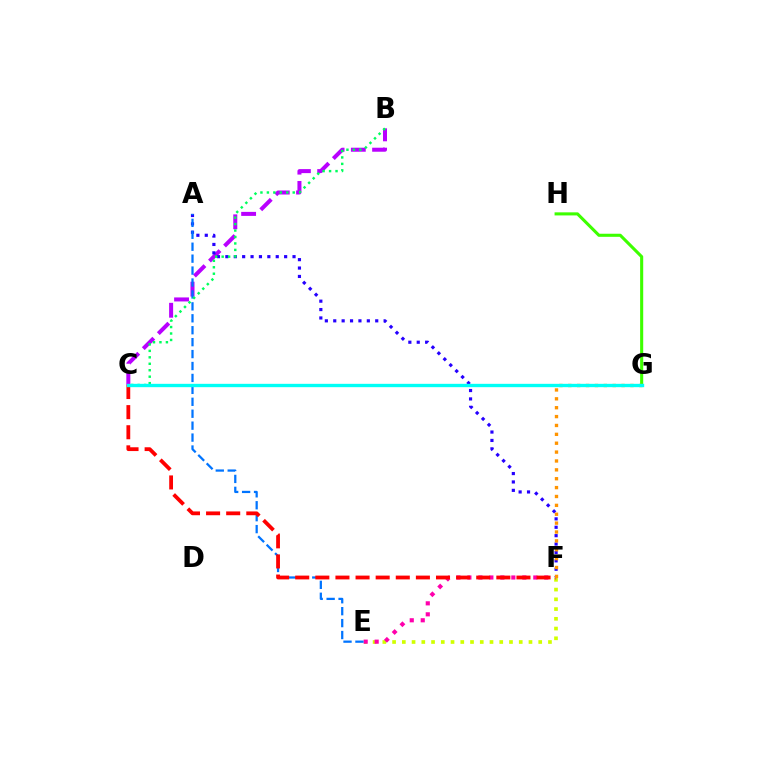{('B', 'C'): [{'color': '#b900ff', 'line_style': 'dashed', 'thickness': 2.89}, {'color': '#00ff5c', 'line_style': 'dotted', 'thickness': 1.75}], ('E', 'F'): [{'color': '#d1ff00', 'line_style': 'dotted', 'thickness': 2.65}, {'color': '#ff00ac', 'line_style': 'dotted', 'thickness': 2.98}], ('A', 'F'): [{'color': '#2500ff', 'line_style': 'dotted', 'thickness': 2.28}], ('G', 'H'): [{'color': '#3dff00', 'line_style': 'solid', 'thickness': 2.22}], ('A', 'E'): [{'color': '#0074ff', 'line_style': 'dashed', 'thickness': 1.62}], ('C', 'F'): [{'color': '#ff0000', 'line_style': 'dashed', 'thickness': 2.73}], ('F', 'G'): [{'color': '#ff9400', 'line_style': 'dotted', 'thickness': 2.41}], ('C', 'G'): [{'color': '#00fff6', 'line_style': 'solid', 'thickness': 2.41}]}